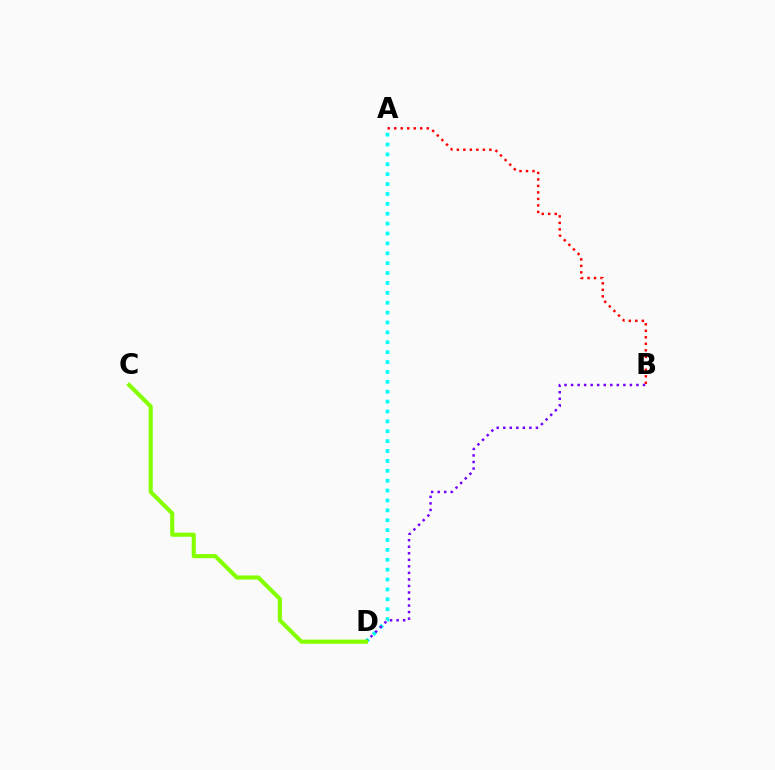{('A', 'D'): [{'color': '#00fff6', 'line_style': 'dotted', 'thickness': 2.69}], ('B', 'D'): [{'color': '#7200ff', 'line_style': 'dotted', 'thickness': 1.78}], ('C', 'D'): [{'color': '#84ff00', 'line_style': 'solid', 'thickness': 2.96}], ('A', 'B'): [{'color': '#ff0000', 'line_style': 'dotted', 'thickness': 1.77}]}